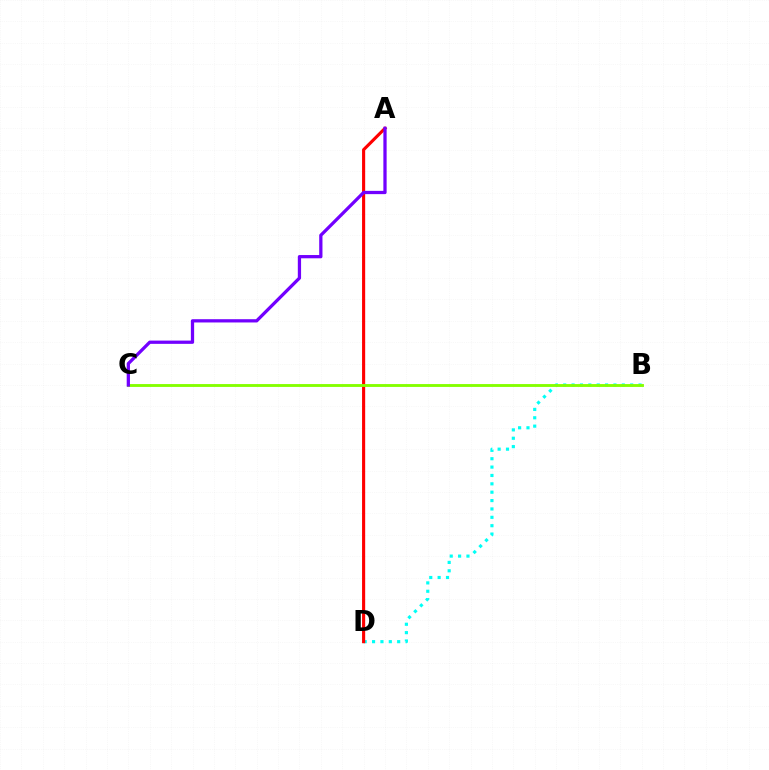{('B', 'D'): [{'color': '#00fff6', 'line_style': 'dotted', 'thickness': 2.27}], ('A', 'D'): [{'color': '#ff0000', 'line_style': 'solid', 'thickness': 2.24}], ('B', 'C'): [{'color': '#84ff00', 'line_style': 'solid', 'thickness': 2.06}], ('A', 'C'): [{'color': '#7200ff', 'line_style': 'solid', 'thickness': 2.35}]}